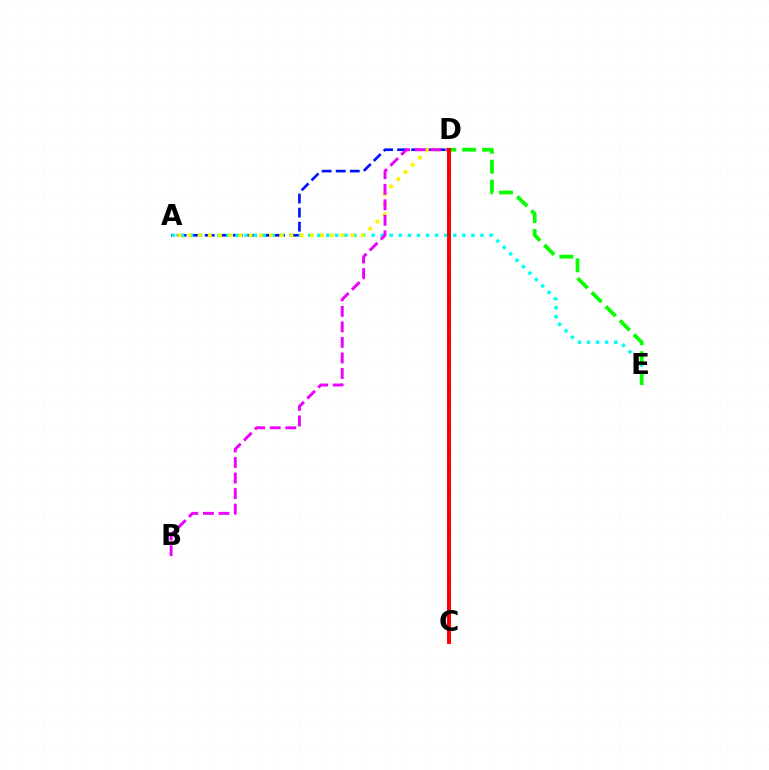{('A', 'D'): [{'color': '#0010ff', 'line_style': 'dashed', 'thickness': 1.91}, {'color': '#fcf500', 'line_style': 'dotted', 'thickness': 2.77}], ('A', 'E'): [{'color': '#00fff6', 'line_style': 'dotted', 'thickness': 2.47}], ('D', 'E'): [{'color': '#08ff00', 'line_style': 'dashed', 'thickness': 2.7}], ('B', 'D'): [{'color': '#ee00ff', 'line_style': 'dashed', 'thickness': 2.11}], ('C', 'D'): [{'color': '#ff0000', 'line_style': 'solid', 'thickness': 2.83}]}